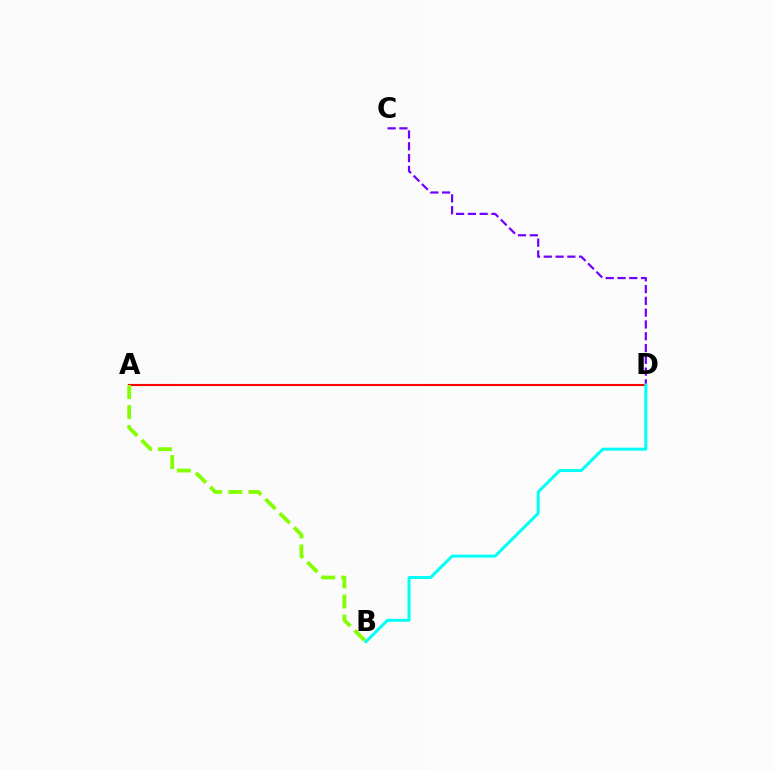{('A', 'D'): [{'color': '#ff0000', 'line_style': 'solid', 'thickness': 1.52}], ('C', 'D'): [{'color': '#7200ff', 'line_style': 'dashed', 'thickness': 1.6}], ('A', 'B'): [{'color': '#84ff00', 'line_style': 'dashed', 'thickness': 2.73}], ('B', 'D'): [{'color': '#00fff6', 'line_style': 'solid', 'thickness': 2.15}]}